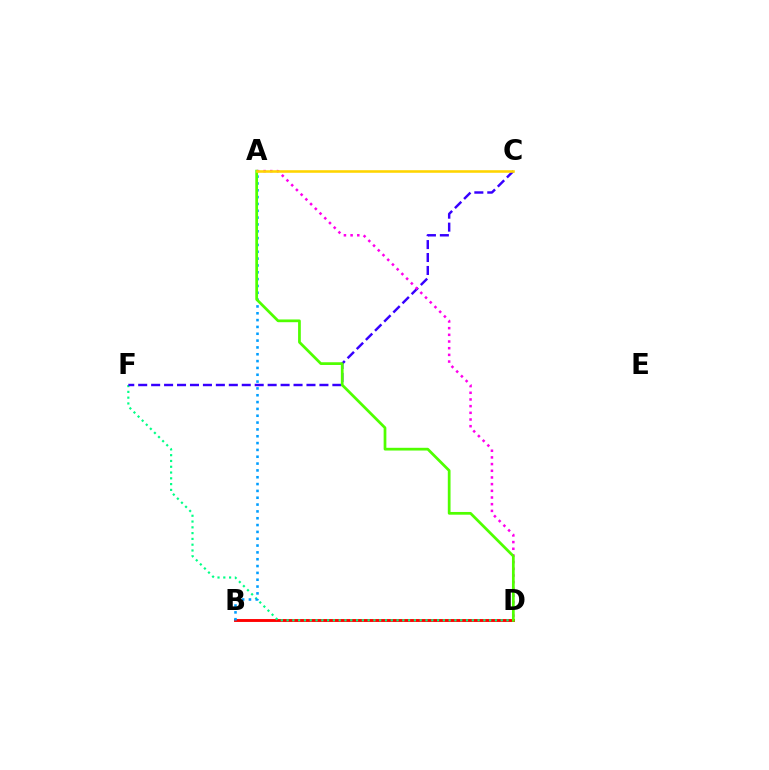{('B', 'D'): [{'color': '#ff0000', 'line_style': 'solid', 'thickness': 2.08}], ('D', 'F'): [{'color': '#00ff86', 'line_style': 'dotted', 'thickness': 1.57}], ('A', 'B'): [{'color': '#009eff', 'line_style': 'dotted', 'thickness': 1.86}], ('C', 'F'): [{'color': '#3700ff', 'line_style': 'dashed', 'thickness': 1.76}], ('A', 'D'): [{'color': '#ff00ed', 'line_style': 'dotted', 'thickness': 1.82}, {'color': '#4fff00', 'line_style': 'solid', 'thickness': 1.97}], ('A', 'C'): [{'color': '#ffd500', 'line_style': 'solid', 'thickness': 1.85}]}